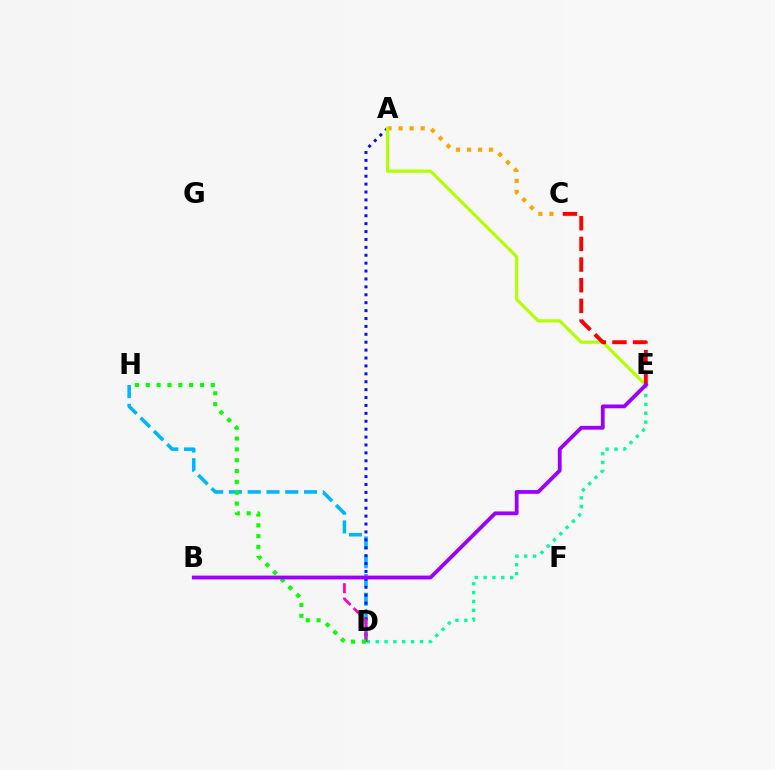{('D', 'H'): [{'color': '#00b5ff', 'line_style': 'dashed', 'thickness': 2.55}, {'color': '#08ff00', 'line_style': 'dotted', 'thickness': 2.94}], ('A', 'C'): [{'color': '#ffa500', 'line_style': 'dotted', 'thickness': 3.0}], ('D', 'E'): [{'color': '#00ff9d', 'line_style': 'dotted', 'thickness': 2.41}], ('A', 'D'): [{'color': '#0010ff', 'line_style': 'dotted', 'thickness': 2.15}], ('A', 'E'): [{'color': '#b3ff00', 'line_style': 'solid', 'thickness': 2.26}], ('B', 'D'): [{'color': '#ff00bd', 'line_style': 'dashed', 'thickness': 1.95}], ('C', 'E'): [{'color': '#ff0000', 'line_style': 'dashed', 'thickness': 2.81}], ('B', 'E'): [{'color': '#9b00ff', 'line_style': 'solid', 'thickness': 2.73}]}